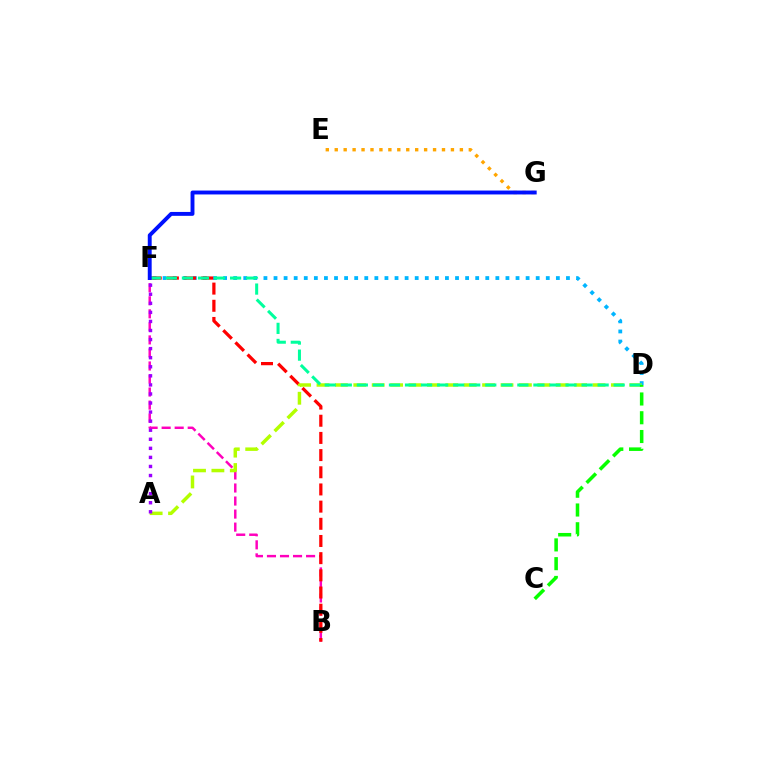{('D', 'F'): [{'color': '#00b5ff', 'line_style': 'dotted', 'thickness': 2.74}, {'color': '#00ff9d', 'line_style': 'dashed', 'thickness': 2.18}], ('B', 'F'): [{'color': '#ff00bd', 'line_style': 'dashed', 'thickness': 1.77}, {'color': '#ff0000', 'line_style': 'dashed', 'thickness': 2.33}], ('A', 'D'): [{'color': '#b3ff00', 'line_style': 'dashed', 'thickness': 2.5}], ('E', 'G'): [{'color': '#ffa500', 'line_style': 'dotted', 'thickness': 2.43}], ('C', 'D'): [{'color': '#08ff00', 'line_style': 'dashed', 'thickness': 2.55}], ('F', 'G'): [{'color': '#0010ff', 'line_style': 'solid', 'thickness': 2.81}], ('A', 'F'): [{'color': '#9b00ff', 'line_style': 'dotted', 'thickness': 2.46}]}